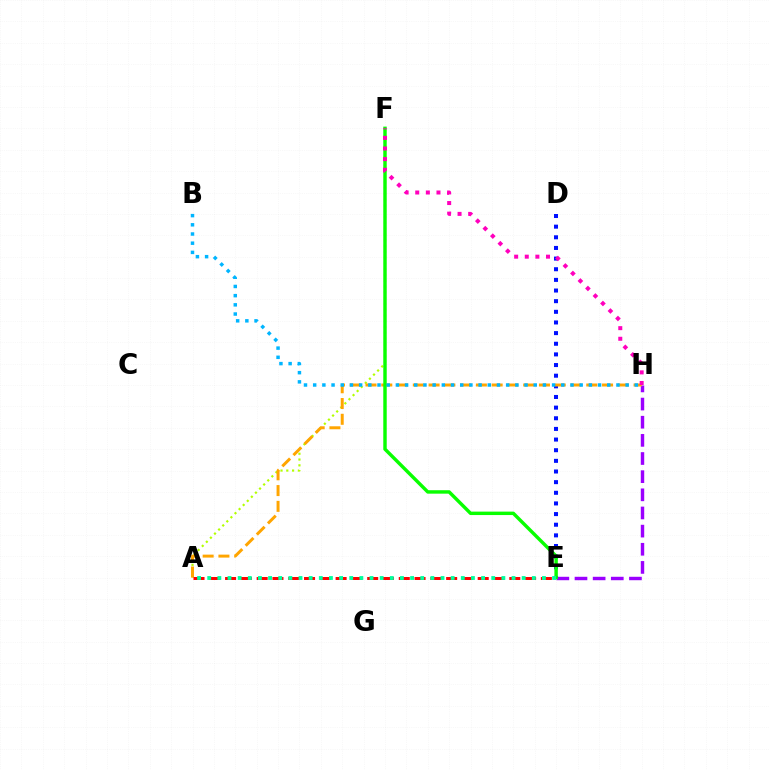{('E', 'H'): [{'color': '#9b00ff', 'line_style': 'dashed', 'thickness': 2.47}], ('D', 'E'): [{'color': '#0010ff', 'line_style': 'dotted', 'thickness': 2.89}], ('A', 'F'): [{'color': '#b3ff00', 'line_style': 'dotted', 'thickness': 1.57}], ('A', 'H'): [{'color': '#ffa500', 'line_style': 'dashed', 'thickness': 2.14}], ('A', 'E'): [{'color': '#ff0000', 'line_style': 'dashed', 'thickness': 2.14}, {'color': '#00ff9d', 'line_style': 'dotted', 'thickness': 2.76}], ('E', 'F'): [{'color': '#08ff00', 'line_style': 'solid', 'thickness': 2.48}], ('B', 'H'): [{'color': '#00b5ff', 'line_style': 'dotted', 'thickness': 2.5}], ('F', 'H'): [{'color': '#ff00bd', 'line_style': 'dotted', 'thickness': 2.88}]}